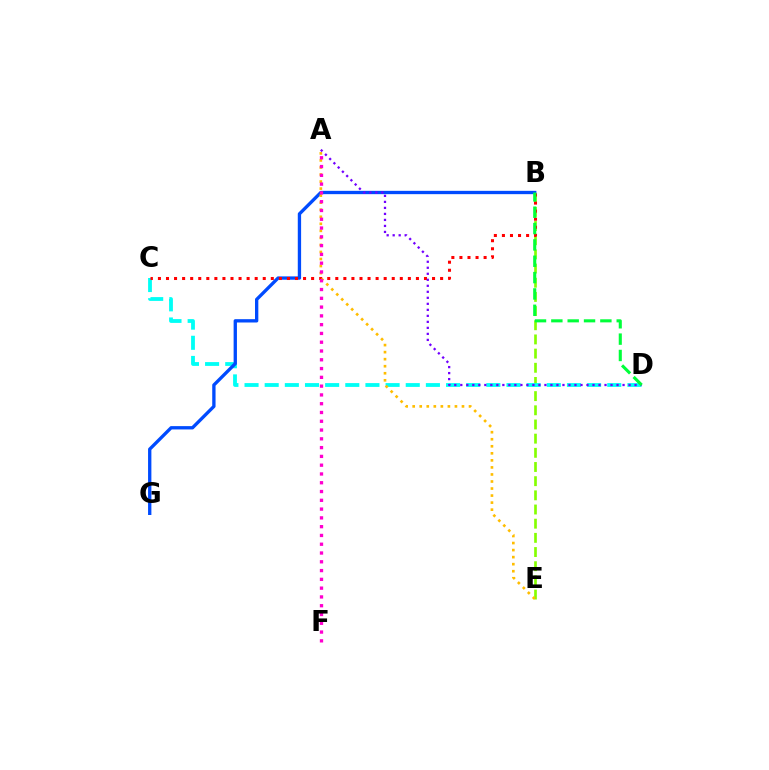{('B', 'E'): [{'color': '#84ff00', 'line_style': 'dashed', 'thickness': 1.93}], ('C', 'D'): [{'color': '#00fff6', 'line_style': 'dashed', 'thickness': 2.74}], ('B', 'G'): [{'color': '#004bff', 'line_style': 'solid', 'thickness': 2.39}], ('B', 'C'): [{'color': '#ff0000', 'line_style': 'dotted', 'thickness': 2.19}], ('A', 'D'): [{'color': '#7200ff', 'line_style': 'dotted', 'thickness': 1.63}], ('A', 'E'): [{'color': '#ffbd00', 'line_style': 'dotted', 'thickness': 1.91}], ('A', 'F'): [{'color': '#ff00cf', 'line_style': 'dotted', 'thickness': 2.39}], ('B', 'D'): [{'color': '#00ff39', 'line_style': 'dashed', 'thickness': 2.22}]}